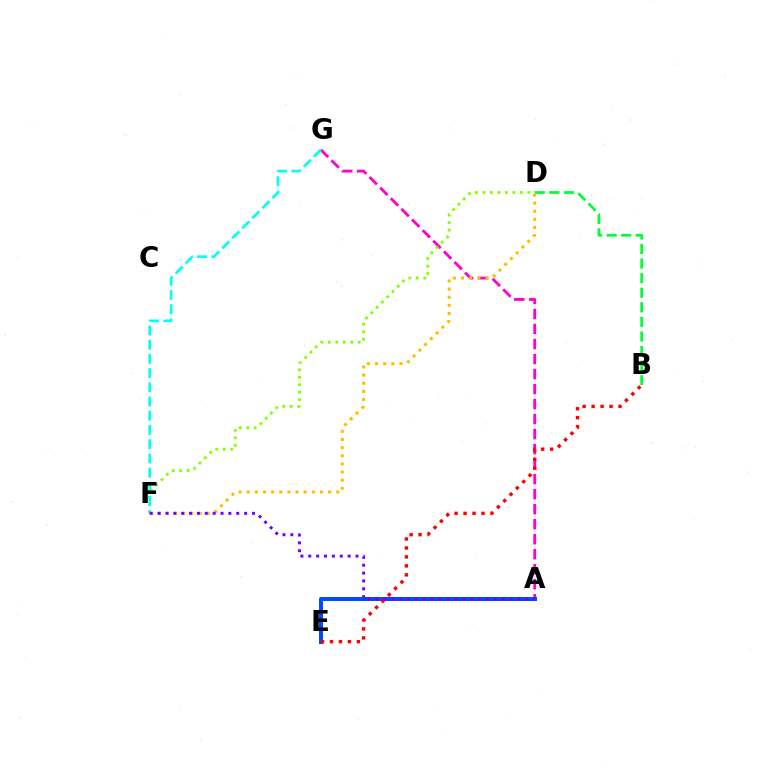{('A', 'G'): [{'color': '#ff00cf', 'line_style': 'dashed', 'thickness': 2.04}], ('B', 'D'): [{'color': '#00ff39', 'line_style': 'dashed', 'thickness': 1.98}], ('D', 'F'): [{'color': '#ffbd00', 'line_style': 'dotted', 'thickness': 2.21}, {'color': '#84ff00', 'line_style': 'dotted', 'thickness': 2.03}], ('A', 'E'): [{'color': '#004bff', 'line_style': 'solid', 'thickness': 2.87}], ('B', 'E'): [{'color': '#ff0000', 'line_style': 'dotted', 'thickness': 2.44}], ('F', 'G'): [{'color': '#00fff6', 'line_style': 'dashed', 'thickness': 1.93}], ('A', 'F'): [{'color': '#7200ff', 'line_style': 'dotted', 'thickness': 2.14}]}